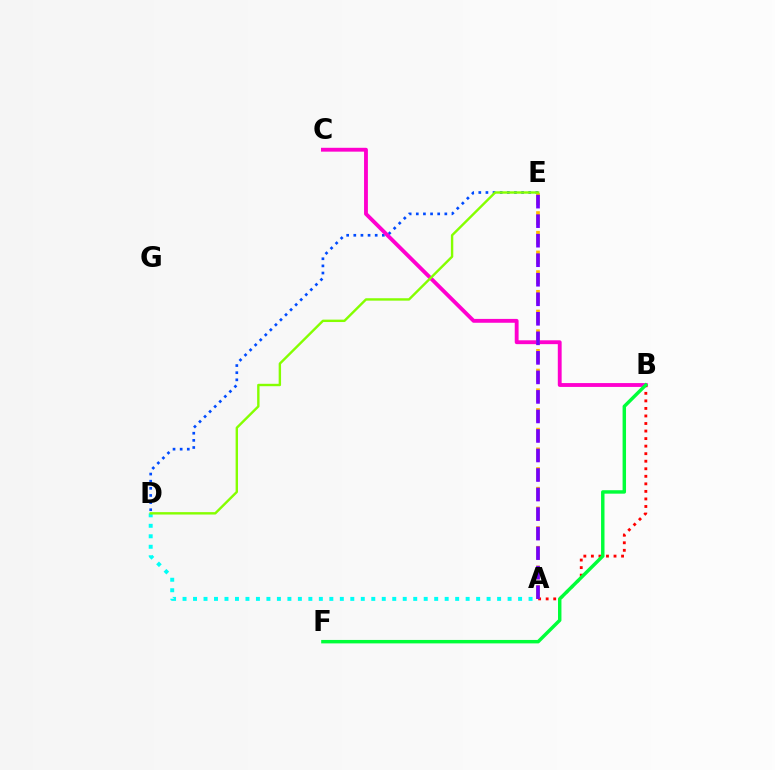{('D', 'E'): [{'color': '#004bff', 'line_style': 'dotted', 'thickness': 1.94}, {'color': '#84ff00', 'line_style': 'solid', 'thickness': 1.73}], ('B', 'C'): [{'color': '#ff00cf', 'line_style': 'solid', 'thickness': 2.78}], ('A', 'D'): [{'color': '#00fff6', 'line_style': 'dotted', 'thickness': 2.85}], ('A', 'B'): [{'color': '#ff0000', 'line_style': 'dotted', 'thickness': 2.05}], ('B', 'F'): [{'color': '#00ff39', 'line_style': 'solid', 'thickness': 2.48}], ('A', 'E'): [{'color': '#ffbd00', 'line_style': 'dashed', 'thickness': 2.67}, {'color': '#7200ff', 'line_style': 'dashed', 'thickness': 2.65}]}